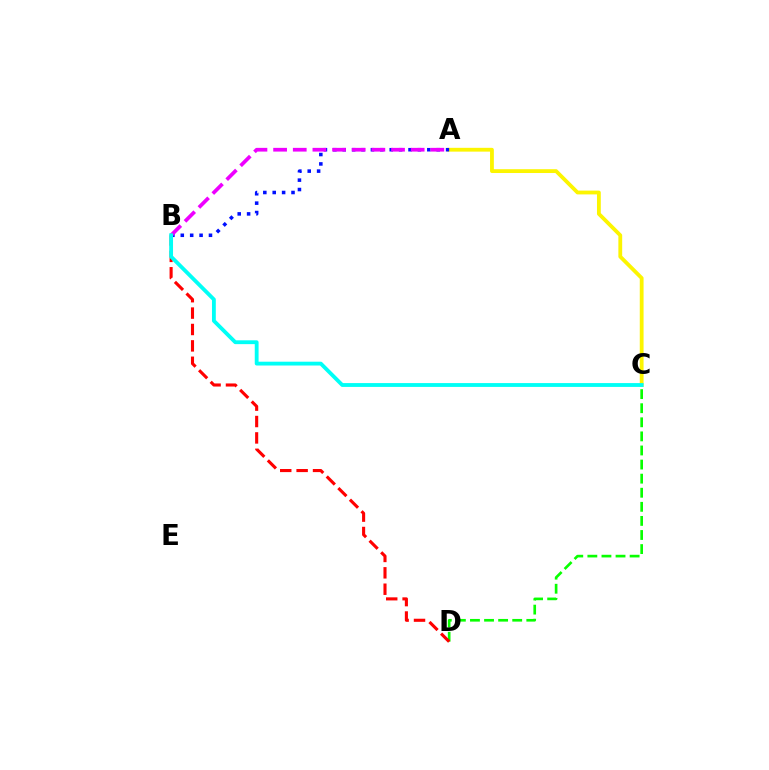{('C', 'D'): [{'color': '#08ff00', 'line_style': 'dashed', 'thickness': 1.91}], ('B', 'D'): [{'color': '#ff0000', 'line_style': 'dashed', 'thickness': 2.23}], ('A', 'C'): [{'color': '#fcf500', 'line_style': 'solid', 'thickness': 2.74}], ('A', 'B'): [{'color': '#0010ff', 'line_style': 'dotted', 'thickness': 2.55}, {'color': '#ee00ff', 'line_style': 'dashed', 'thickness': 2.67}], ('B', 'C'): [{'color': '#00fff6', 'line_style': 'solid', 'thickness': 2.76}]}